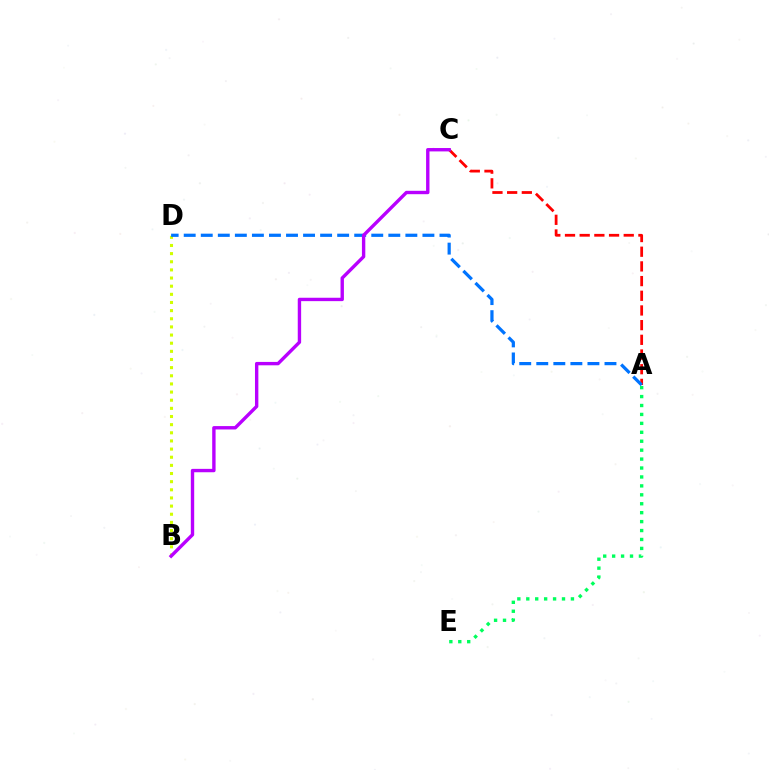{('A', 'C'): [{'color': '#ff0000', 'line_style': 'dashed', 'thickness': 1.99}], ('B', 'D'): [{'color': '#d1ff00', 'line_style': 'dotted', 'thickness': 2.21}], ('A', 'D'): [{'color': '#0074ff', 'line_style': 'dashed', 'thickness': 2.32}], ('B', 'C'): [{'color': '#b900ff', 'line_style': 'solid', 'thickness': 2.43}], ('A', 'E'): [{'color': '#00ff5c', 'line_style': 'dotted', 'thickness': 2.43}]}